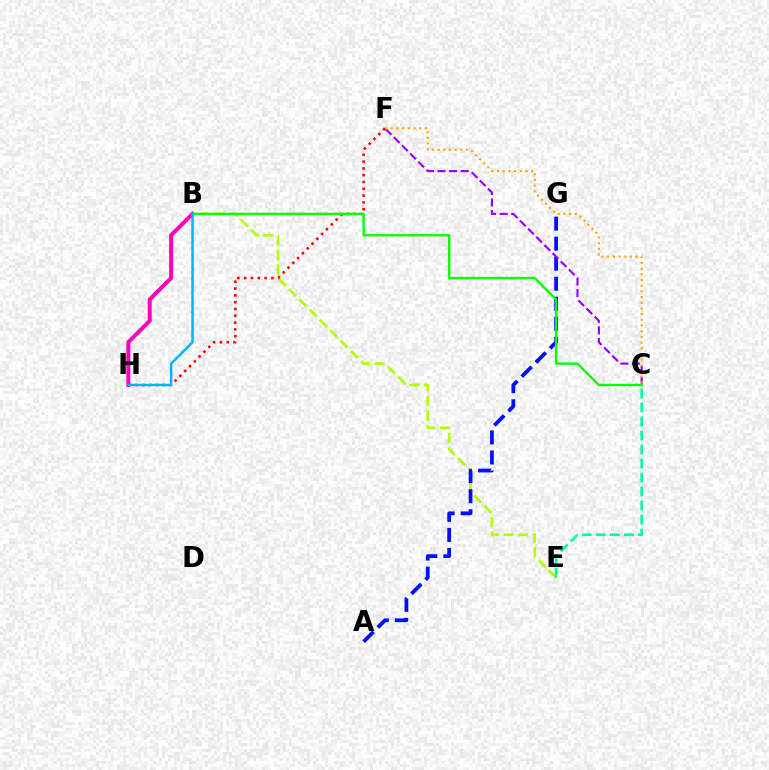{('B', 'E'): [{'color': '#b3ff00', 'line_style': 'dashed', 'thickness': 1.98}], ('C', 'E'): [{'color': '#00ff9d', 'line_style': 'dashed', 'thickness': 1.9}], ('F', 'H'): [{'color': '#ff0000', 'line_style': 'dotted', 'thickness': 1.85}], ('A', 'G'): [{'color': '#0010ff', 'line_style': 'dashed', 'thickness': 2.72}], ('B', 'H'): [{'color': '#ff00bd', 'line_style': 'solid', 'thickness': 2.87}, {'color': '#00b5ff', 'line_style': 'solid', 'thickness': 1.79}], ('C', 'F'): [{'color': '#9b00ff', 'line_style': 'dashed', 'thickness': 1.57}, {'color': '#ffa500', 'line_style': 'dotted', 'thickness': 1.55}], ('B', 'C'): [{'color': '#08ff00', 'line_style': 'solid', 'thickness': 1.69}]}